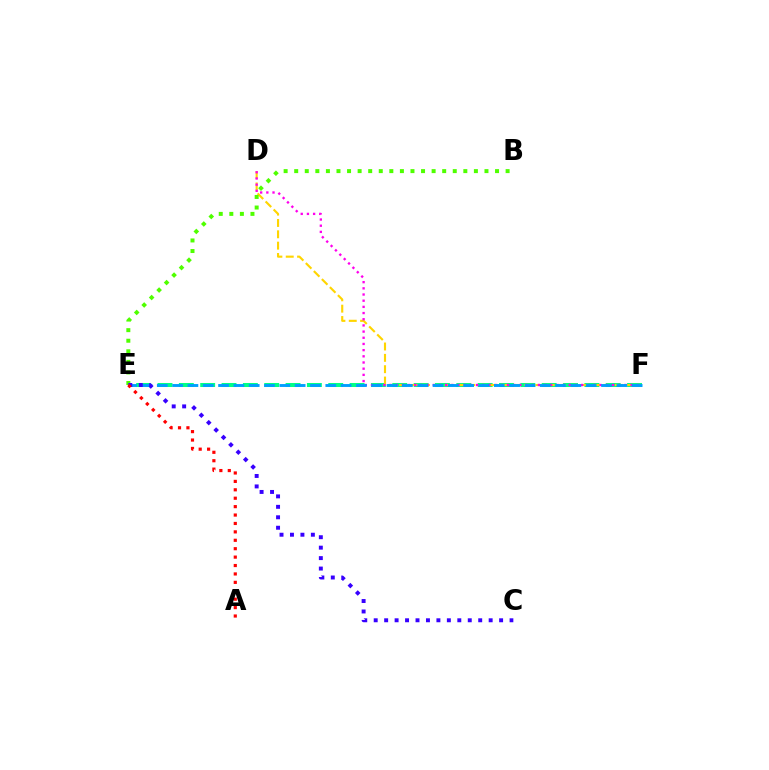{('E', 'F'): [{'color': '#00ff86', 'line_style': 'dashed', 'thickness': 2.9}, {'color': '#009eff', 'line_style': 'dashed', 'thickness': 2.08}], ('D', 'F'): [{'color': '#ffd500', 'line_style': 'dashed', 'thickness': 1.54}, {'color': '#ff00ed', 'line_style': 'dotted', 'thickness': 1.68}], ('B', 'E'): [{'color': '#4fff00', 'line_style': 'dotted', 'thickness': 2.87}], ('C', 'E'): [{'color': '#3700ff', 'line_style': 'dotted', 'thickness': 2.84}], ('A', 'E'): [{'color': '#ff0000', 'line_style': 'dotted', 'thickness': 2.29}]}